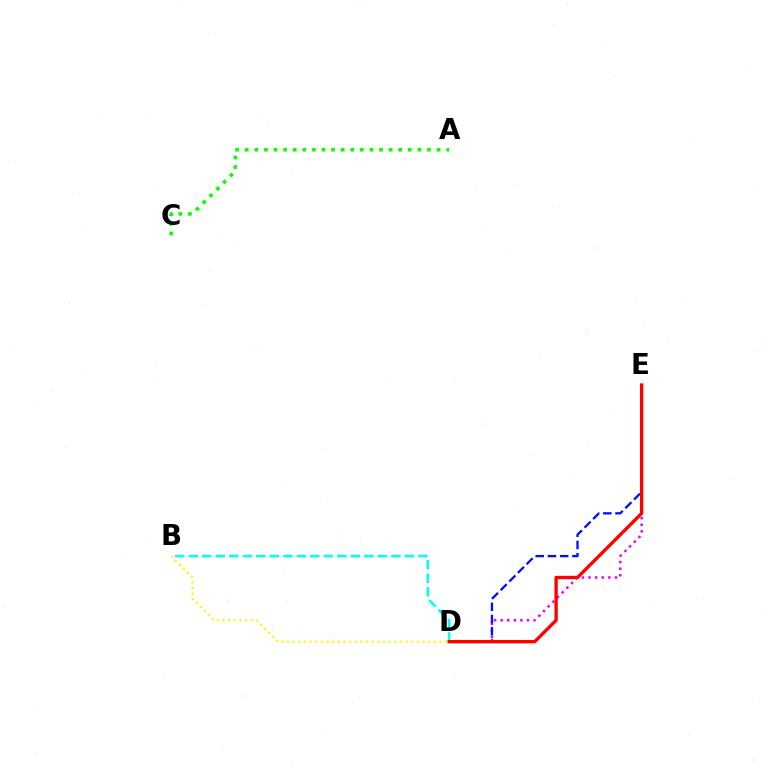{('D', 'E'): [{'color': '#ee00ff', 'line_style': 'dotted', 'thickness': 1.79}, {'color': '#0010ff', 'line_style': 'dashed', 'thickness': 1.66}, {'color': '#ff0000', 'line_style': 'solid', 'thickness': 2.4}], ('B', 'D'): [{'color': '#00fff6', 'line_style': 'dashed', 'thickness': 1.84}, {'color': '#fcf500', 'line_style': 'dotted', 'thickness': 1.53}], ('A', 'C'): [{'color': '#08ff00', 'line_style': 'dotted', 'thickness': 2.61}]}